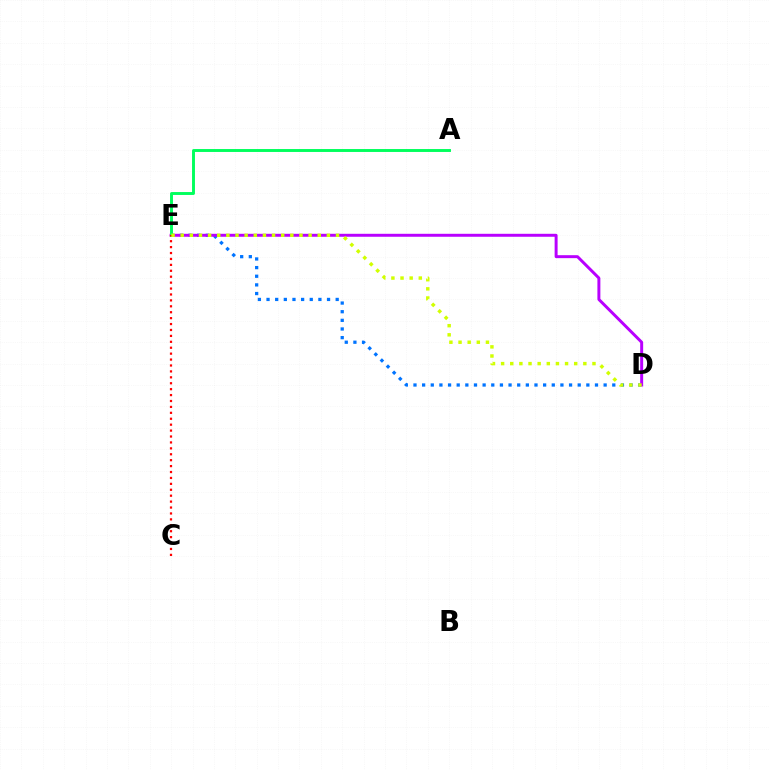{('D', 'E'): [{'color': '#0074ff', 'line_style': 'dotted', 'thickness': 2.35}, {'color': '#b900ff', 'line_style': 'solid', 'thickness': 2.13}, {'color': '#d1ff00', 'line_style': 'dotted', 'thickness': 2.48}], ('A', 'E'): [{'color': '#00ff5c', 'line_style': 'solid', 'thickness': 2.1}], ('C', 'E'): [{'color': '#ff0000', 'line_style': 'dotted', 'thickness': 1.61}]}